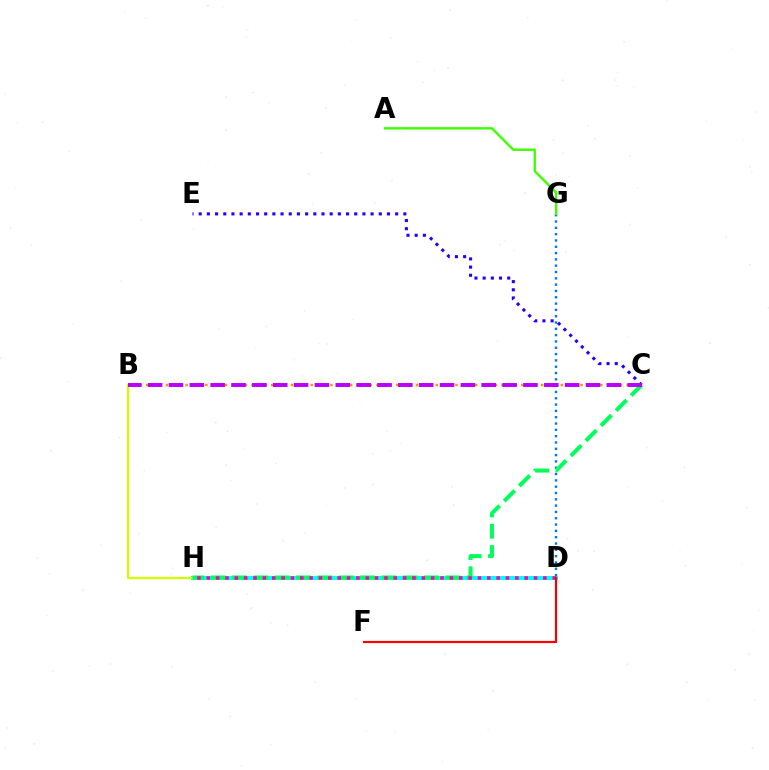{('C', 'E'): [{'color': '#2500ff', 'line_style': 'dotted', 'thickness': 2.22}], ('D', 'H'): [{'color': '#00fff6', 'line_style': 'solid', 'thickness': 2.89}, {'color': '#ff00ac', 'line_style': 'dotted', 'thickness': 2.54}], ('B', 'H'): [{'color': '#d1ff00', 'line_style': 'solid', 'thickness': 1.65}], ('D', 'G'): [{'color': '#0074ff', 'line_style': 'dotted', 'thickness': 1.72}], ('C', 'H'): [{'color': '#00ff5c', 'line_style': 'dashed', 'thickness': 2.9}], ('B', 'C'): [{'color': '#ff9400', 'line_style': 'dotted', 'thickness': 1.79}, {'color': '#b900ff', 'line_style': 'dashed', 'thickness': 2.83}], ('A', 'G'): [{'color': '#3dff00', 'line_style': 'solid', 'thickness': 1.72}], ('D', 'F'): [{'color': '#ff0000', 'line_style': 'solid', 'thickness': 1.57}]}